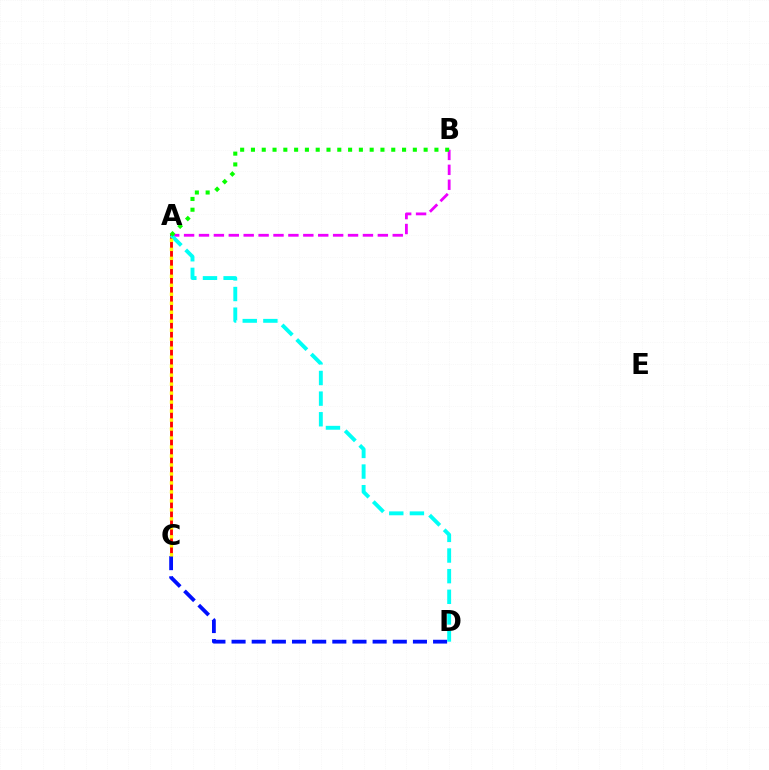{('A', 'C'): [{'color': '#ff0000', 'line_style': 'solid', 'thickness': 2.06}, {'color': '#fcf500', 'line_style': 'dotted', 'thickness': 2.44}], ('C', 'D'): [{'color': '#0010ff', 'line_style': 'dashed', 'thickness': 2.74}], ('A', 'B'): [{'color': '#ee00ff', 'line_style': 'dashed', 'thickness': 2.02}, {'color': '#08ff00', 'line_style': 'dotted', 'thickness': 2.93}], ('A', 'D'): [{'color': '#00fff6', 'line_style': 'dashed', 'thickness': 2.8}]}